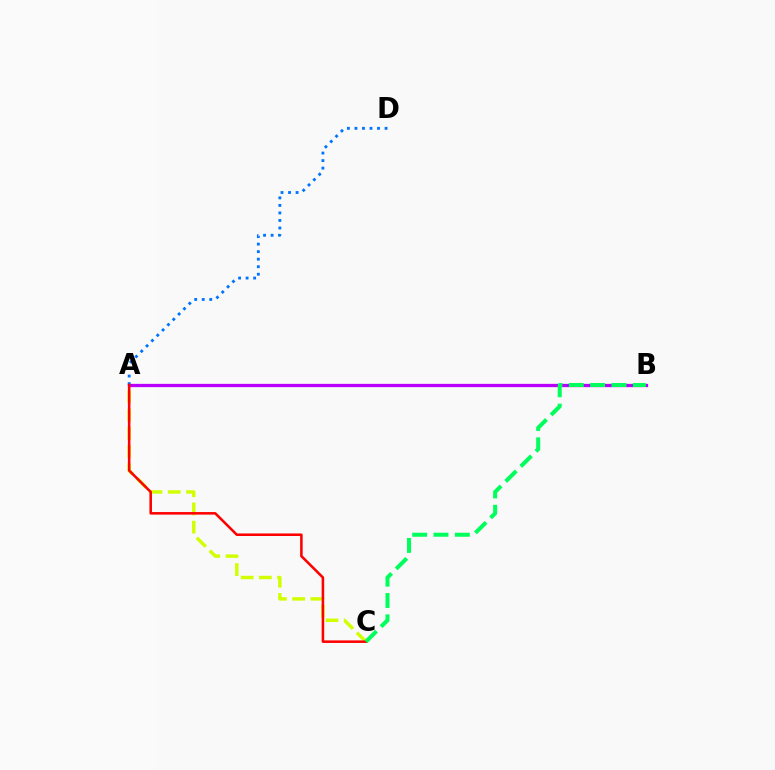{('A', 'C'): [{'color': '#d1ff00', 'line_style': 'dashed', 'thickness': 2.48}, {'color': '#ff0000', 'line_style': 'solid', 'thickness': 1.83}], ('A', 'B'): [{'color': '#b900ff', 'line_style': 'solid', 'thickness': 2.36}], ('A', 'D'): [{'color': '#0074ff', 'line_style': 'dotted', 'thickness': 2.05}], ('B', 'C'): [{'color': '#00ff5c', 'line_style': 'dashed', 'thickness': 2.9}]}